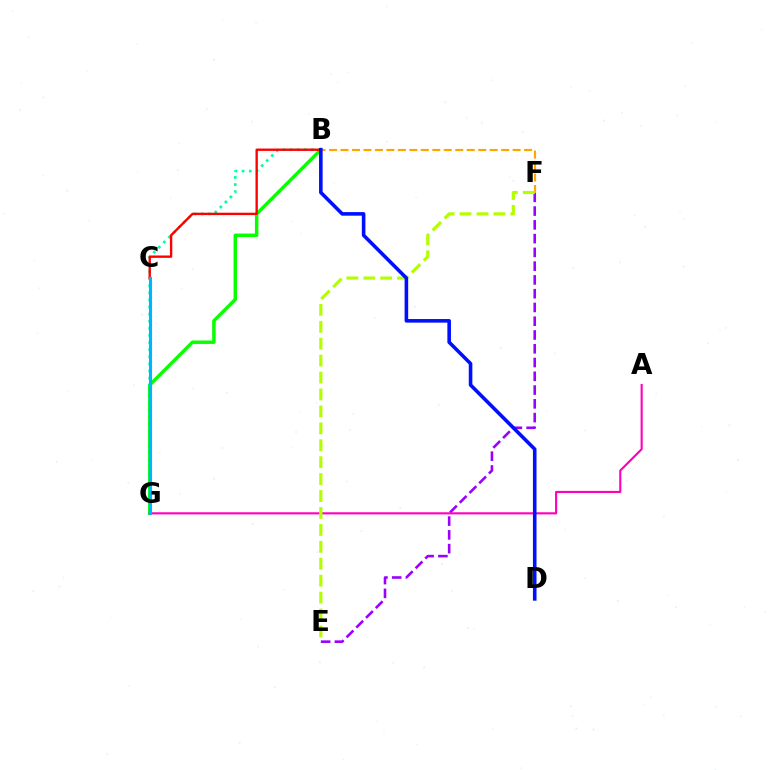{('B', 'G'): [{'color': '#08ff00', 'line_style': 'solid', 'thickness': 2.49}, {'color': '#00ff9d', 'line_style': 'dotted', 'thickness': 1.93}], ('B', 'C'): [{'color': '#ff0000', 'line_style': 'solid', 'thickness': 1.7}], ('E', 'F'): [{'color': '#9b00ff', 'line_style': 'dashed', 'thickness': 1.87}, {'color': '#b3ff00', 'line_style': 'dashed', 'thickness': 2.3}], ('A', 'G'): [{'color': '#ff00bd', 'line_style': 'solid', 'thickness': 1.53}], ('C', 'G'): [{'color': '#00b5ff', 'line_style': 'solid', 'thickness': 2.24}], ('B', 'F'): [{'color': '#ffa500', 'line_style': 'dashed', 'thickness': 1.56}], ('B', 'D'): [{'color': '#0010ff', 'line_style': 'solid', 'thickness': 2.58}]}